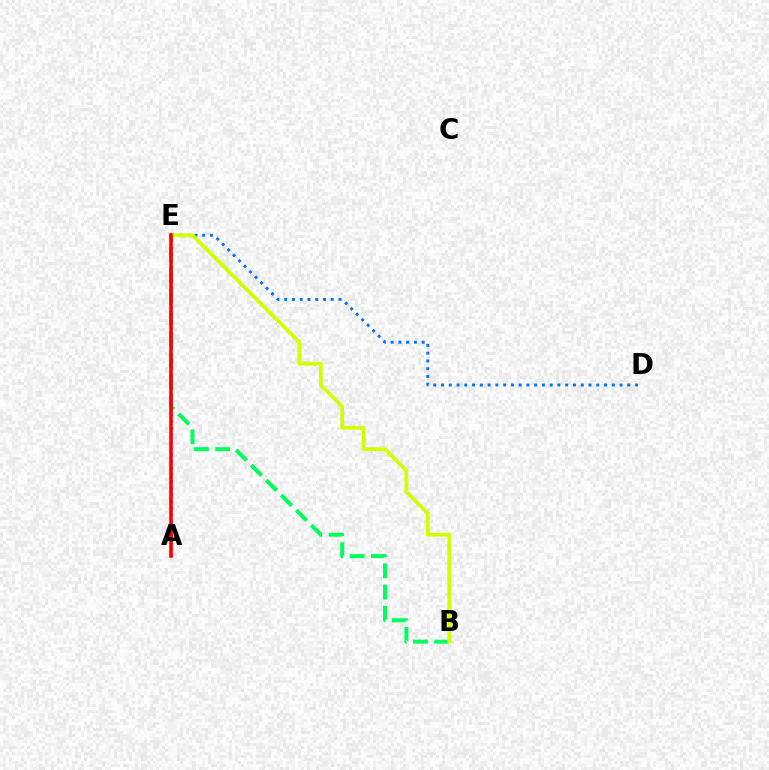{('D', 'E'): [{'color': '#0074ff', 'line_style': 'dotted', 'thickness': 2.11}], ('B', 'E'): [{'color': '#00ff5c', 'line_style': 'dashed', 'thickness': 2.89}, {'color': '#d1ff00', 'line_style': 'solid', 'thickness': 2.7}], ('A', 'E'): [{'color': '#b900ff', 'line_style': 'dotted', 'thickness': 1.82}, {'color': '#ff0000', 'line_style': 'solid', 'thickness': 2.58}]}